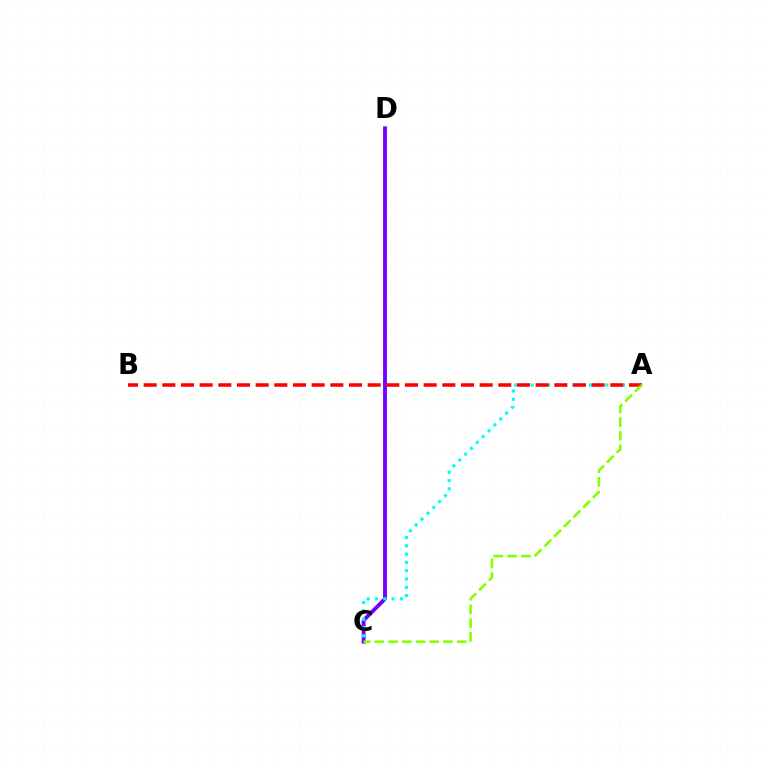{('C', 'D'): [{'color': '#7200ff', 'line_style': 'solid', 'thickness': 2.78}], ('A', 'C'): [{'color': '#00fff6', 'line_style': 'dotted', 'thickness': 2.25}, {'color': '#84ff00', 'line_style': 'dashed', 'thickness': 1.86}], ('A', 'B'): [{'color': '#ff0000', 'line_style': 'dashed', 'thickness': 2.54}]}